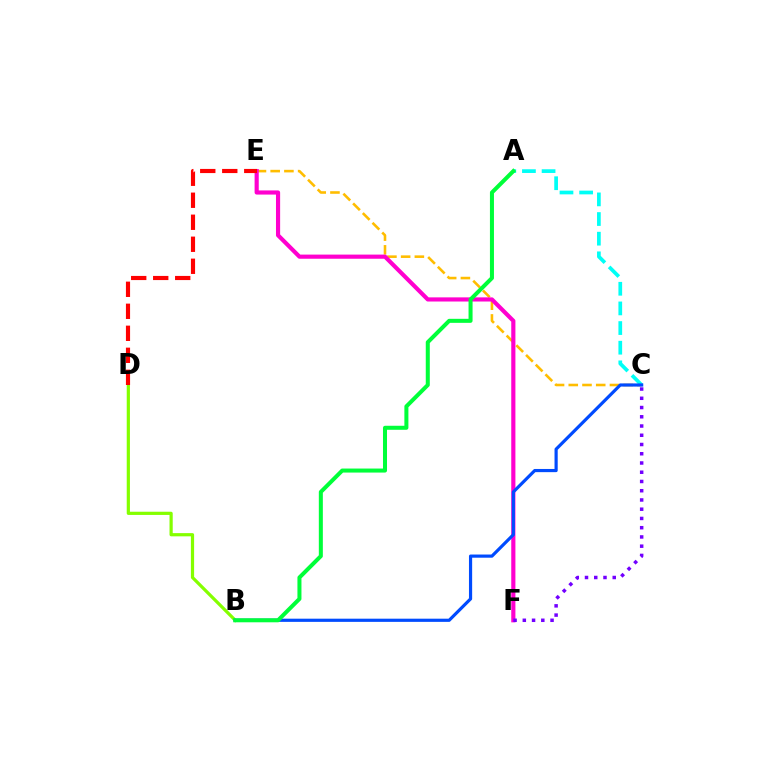{('C', 'E'): [{'color': '#ffbd00', 'line_style': 'dashed', 'thickness': 1.86}], ('E', 'F'): [{'color': '#ff00cf', 'line_style': 'solid', 'thickness': 2.99}], ('A', 'C'): [{'color': '#00fff6', 'line_style': 'dashed', 'thickness': 2.67}], ('B', 'D'): [{'color': '#84ff00', 'line_style': 'solid', 'thickness': 2.31}], ('B', 'C'): [{'color': '#004bff', 'line_style': 'solid', 'thickness': 2.29}], ('A', 'B'): [{'color': '#00ff39', 'line_style': 'solid', 'thickness': 2.9}], ('D', 'E'): [{'color': '#ff0000', 'line_style': 'dashed', 'thickness': 2.99}], ('C', 'F'): [{'color': '#7200ff', 'line_style': 'dotted', 'thickness': 2.51}]}